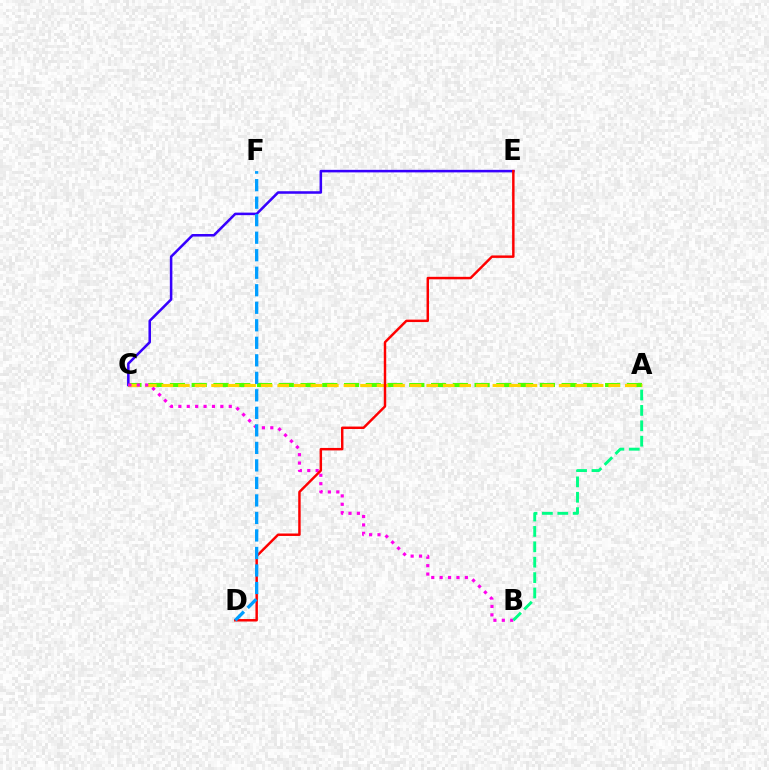{('A', 'C'): [{'color': '#4fff00', 'line_style': 'dashed', 'thickness': 2.96}, {'color': '#ffd500', 'line_style': 'dashed', 'thickness': 2.25}], ('C', 'E'): [{'color': '#3700ff', 'line_style': 'solid', 'thickness': 1.83}], ('B', 'C'): [{'color': '#ff00ed', 'line_style': 'dotted', 'thickness': 2.28}], ('D', 'E'): [{'color': '#ff0000', 'line_style': 'solid', 'thickness': 1.77}], ('A', 'B'): [{'color': '#00ff86', 'line_style': 'dashed', 'thickness': 2.09}], ('D', 'F'): [{'color': '#009eff', 'line_style': 'dashed', 'thickness': 2.38}]}